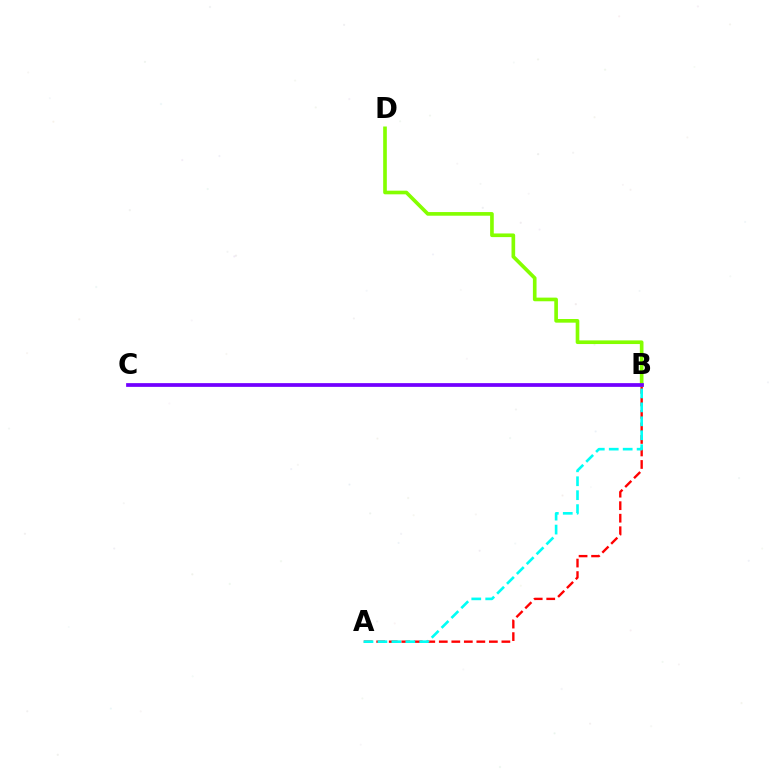{('A', 'B'): [{'color': '#ff0000', 'line_style': 'dashed', 'thickness': 1.7}, {'color': '#00fff6', 'line_style': 'dashed', 'thickness': 1.89}], ('B', 'D'): [{'color': '#84ff00', 'line_style': 'solid', 'thickness': 2.63}], ('B', 'C'): [{'color': '#7200ff', 'line_style': 'solid', 'thickness': 2.69}]}